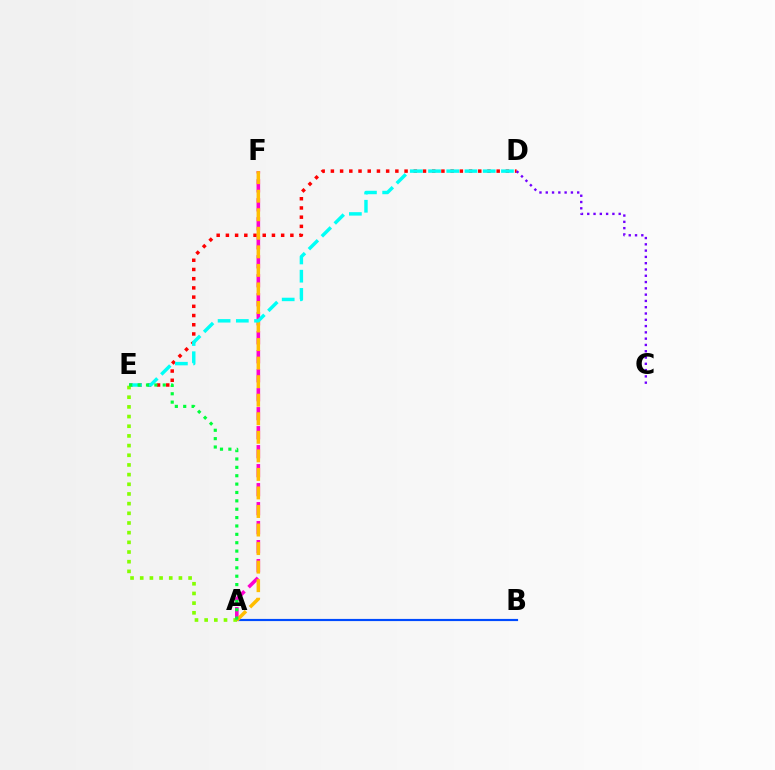{('D', 'E'): [{'color': '#ff0000', 'line_style': 'dotted', 'thickness': 2.5}, {'color': '#00fff6', 'line_style': 'dashed', 'thickness': 2.48}], ('A', 'F'): [{'color': '#ff00cf', 'line_style': 'dashed', 'thickness': 2.58}, {'color': '#ffbd00', 'line_style': 'dashed', 'thickness': 2.52}], ('A', 'B'): [{'color': '#004bff', 'line_style': 'solid', 'thickness': 1.56}], ('A', 'E'): [{'color': '#84ff00', 'line_style': 'dotted', 'thickness': 2.63}, {'color': '#00ff39', 'line_style': 'dotted', 'thickness': 2.28}], ('C', 'D'): [{'color': '#7200ff', 'line_style': 'dotted', 'thickness': 1.71}]}